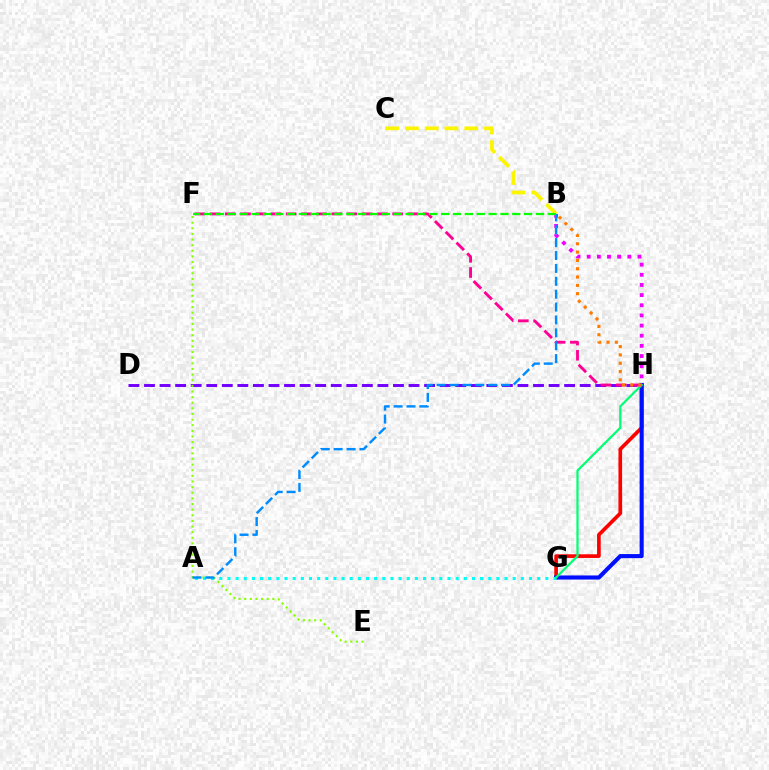{('D', 'H'): [{'color': '#7200ff', 'line_style': 'dashed', 'thickness': 2.11}], ('G', 'H'): [{'color': '#ff0000', 'line_style': 'solid', 'thickness': 2.64}, {'color': '#0010ff', 'line_style': 'solid', 'thickness': 2.95}, {'color': '#00ff74', 'line_style': 'solid', 'thickness': 1.6}], ('B', 'H'): [{'color': '#ee00ff', 'line_style': 'dotted', 'thickness': 2.76}, {'color': '#ff7c00', 'line_style': 'dotted', 'thickness': 2.26}], ('E', 'F'): [{'color': '#84ff00', 'line_style': 'dotted', 'thickness': 1.53}], ('A', 'G'): [{'color': '#00fff6', 'line_style': 'dotted', 'thickness': 2.21}], ('F', 'H'): [{'color': '#ff0094', 'line_style': 'dashed', 'thickness': 2.07}], ('A', 'B'): [{'color': '#008cff', 'line_style': 'dashed', 'thickness': 1.75}], ('B', 'C'): [{'color': '#fcf500', 'line_style': 'dashed', 'thickness': 2.69}], ('B', 'F'): [{'color': '#08ff00', 'line_style': 'dashed', 'thickness': 1.61}]}